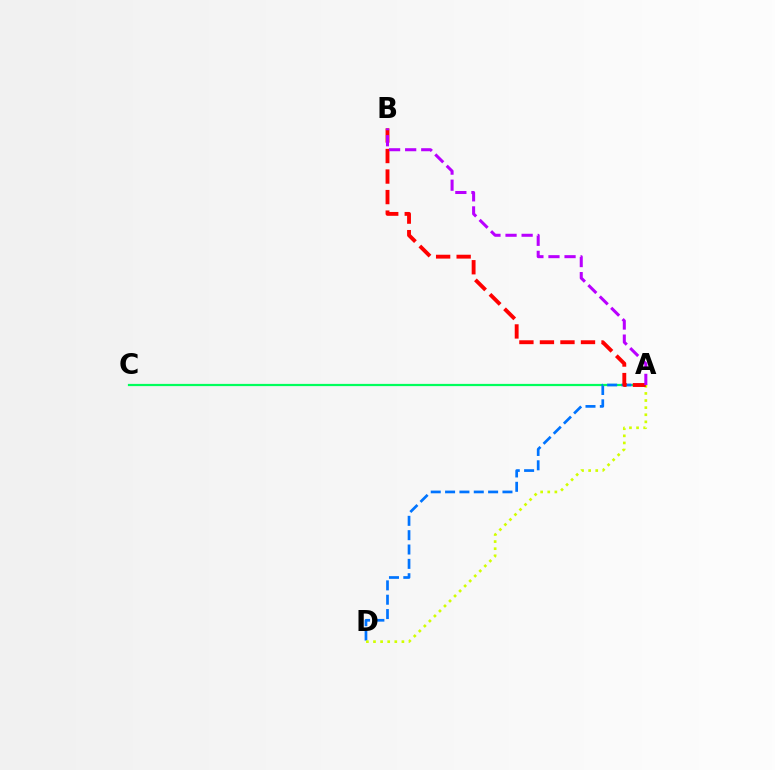{('A', 'C'): [{'color': '#00ff5c', 'line_style': 'solid', 'thickness': 1.6}], ('A', 'D'): [{'color': '#0074ff', 'line_style': 'dashed', 'thickness': 1.95}, {'color': '#d1ff00', 'line_style': 'dotted', 'thickness': 1.93}], ('A', 'B'): [{'color': '#ff0000', 'line_style': 'dashed', 'thickness': 2.79}, {'color': '#b900ff', 'line_style': 'dashed', 'thickness': 2.18}]}